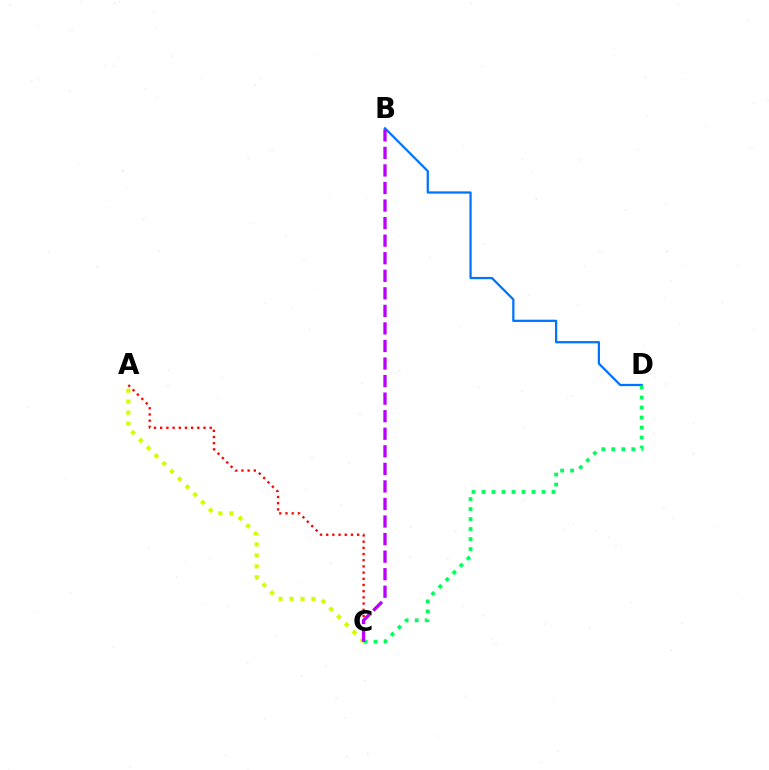{('A', 'C'): [{'color': '#d1ff00', 'line_style': 'dotted', 'thickness': 2.98}, {'color': '#ff0000', 'line_style': 'dotted', 'thickness': 1.68}], ('B', 'D'): [{'color': '#0074ff', 'line_style': 'solid', 'thickness': 1.63}], ('C', 'D'): [{'color': '#00ff5c', 'line_style': 'dotted', 'thickness': 2.72}], ('B', 'C'): [{'color': '#b900ff', 'line_style': 'dashed', 'thickness': 2.38}]}